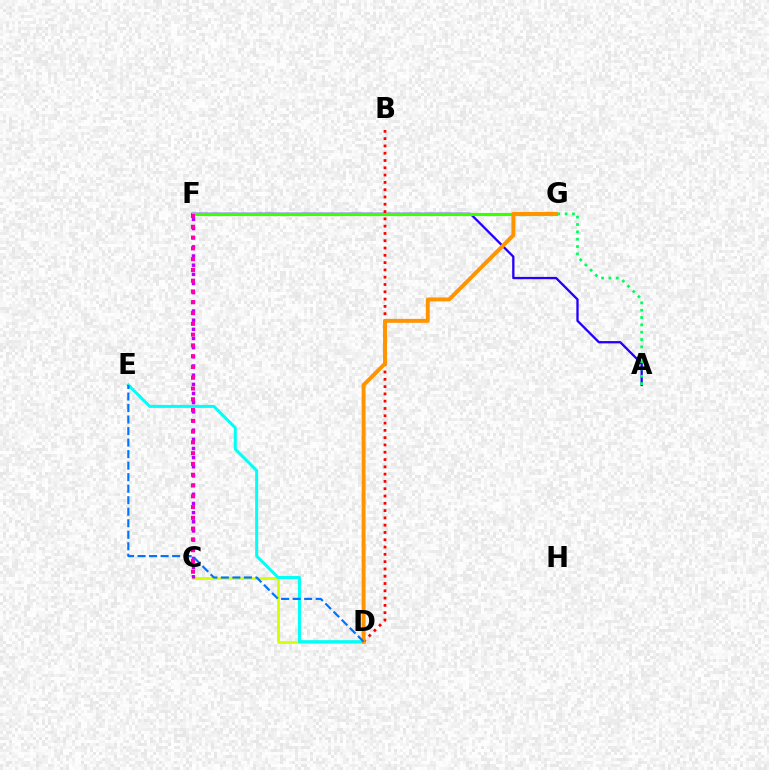{('C', 'D'): [{'color': '#d1ff00', 'line_style': 'solid', 'thickness': 1.94}], ('A', 'F'): [{'color': '#2500ff', 'line_style': 'solid', 'thickness': 1.66}], ('F', 'G'): [{'color': '#3dff00', 'line_style': 'solid', 'thickness': 2.27}], ('B', 'D'): [{'color': '#ff0000', 'line_style': 'dotted', 'thickness': 1.98}], ('C', 'F'): [{'color': '#b900ff', 'line_style': 'dotted', 'thickness': 2.49}, {'color': '#ff00ac', 'line_style': 'dotted', 'thickness': 2.93}], ('D', 'E'): [{'color': '#00fff6', 'line_style': 'solid', 'thickness': 2.17}, {'color': '#0074ff', 'line_style': 'dashed', 'thickness': 1.57}], ('A', 'G'): [{'color': '#00ff5c', 'line_style': 'dotted', 'thickness': 1.99}], ('D', 'G'): [{'color': '#ff9400', 'line_style': 'solid', 'thickness': 2.83}]}